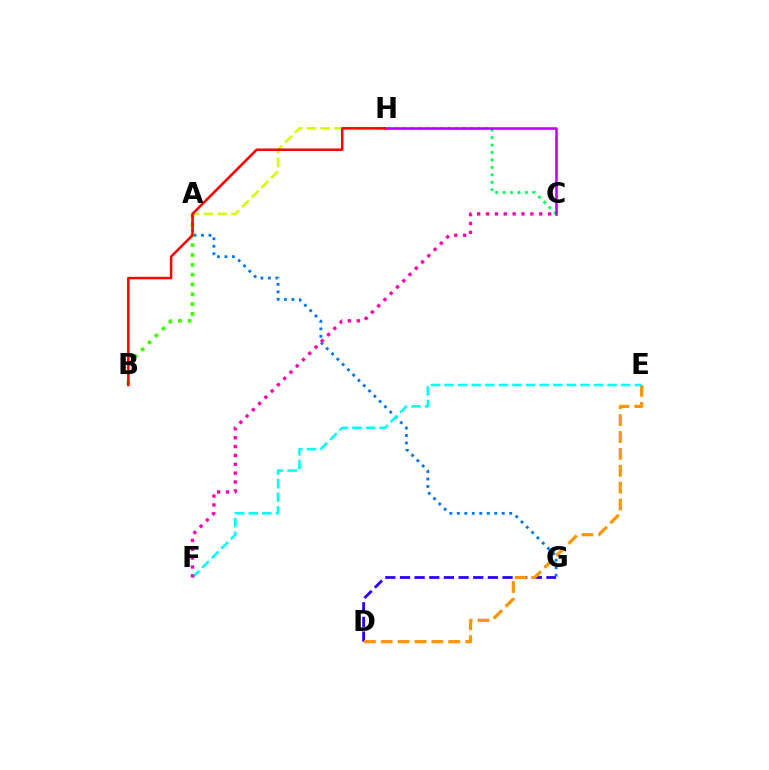{('D', 'G'): [{'color': '#2500ff', 'line_style': 'dashed', 'thickness': 1.99}], ('A', 'G'): [{'color': '#0074ff', 'line_style': 'dotted', 'thickness': 2.03}], ('A', 'H'): [{'color': '#d1ff00', 'line_style': 'dashed', 'thickness': 1.87}], ('C', 'H'): [{'color': '#00ff5c', 'line_style': 'dotted', 'thickness': 2.02}, {'color': '#b900ff', 'line_style': 'solid', 'thickness': 1.85}], ('A', 'B'): [{'color': '#3dff00', 'line_style': 'dotted', 'thickness': 2.67}], ('B', 'H'): [{'color': '#ff0000', 'line_style': 'solid', 'thickness': 1.8}], ('D', 'E'): [{'color': '#ff9400', 'line_style': 'dashed', 'thickness': 2.29}], ('E', 'F'): [{'color': '#00fff6', 'line_style': 'dashed', 'thickness': 1.85}], ('C', 'F'): [{'color': '#ff00ac', 'line_style': 'dotted', 'thickness': 2.41}]}